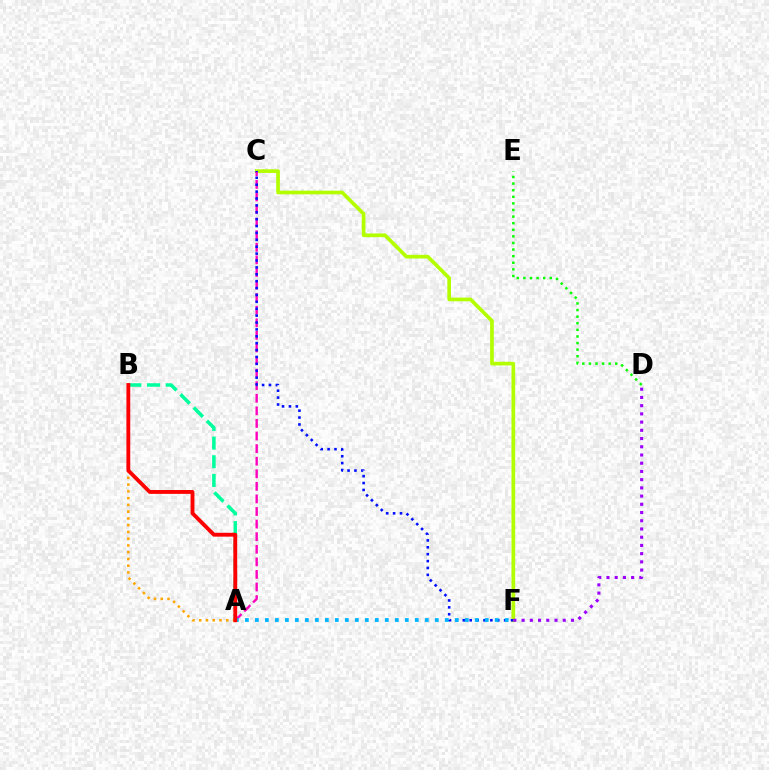{('A', 'B'): [{'color': '#00ff9d', 'line_style': 'dashed', 'thickness': 2.54}, {'color': '#ffa500', 'line_style': 'dotted', 'thickness': 1.84}, {'color': '#ff0000', 'line_style': 'solid', 'thickness': 2.77}], ('C', 'F'): [{'color': '#b3ff00', 'line_style': 'solid', 'thickness': 2.65}, {'color': '#0010ff', 'line_style': 'dotted', 'thickness': 1.87}], ('D', 'E'): [{'color': '#08ff00', 'line_style': 'dotted', 'thickness': 1.79}], ('A', 'C'): [{'color': '#ff00bd', 'line_style': 'dashed', 'thickness': 1.71}], ('D', 'F'): [{'color': '#9b00ff', 'line_style': 'dotted', 'thickness': 2.23}], ('A', 'F'): [{'color': '#00b5ff', 'line_style': 'dotted', 'thickness': 2.72}]}